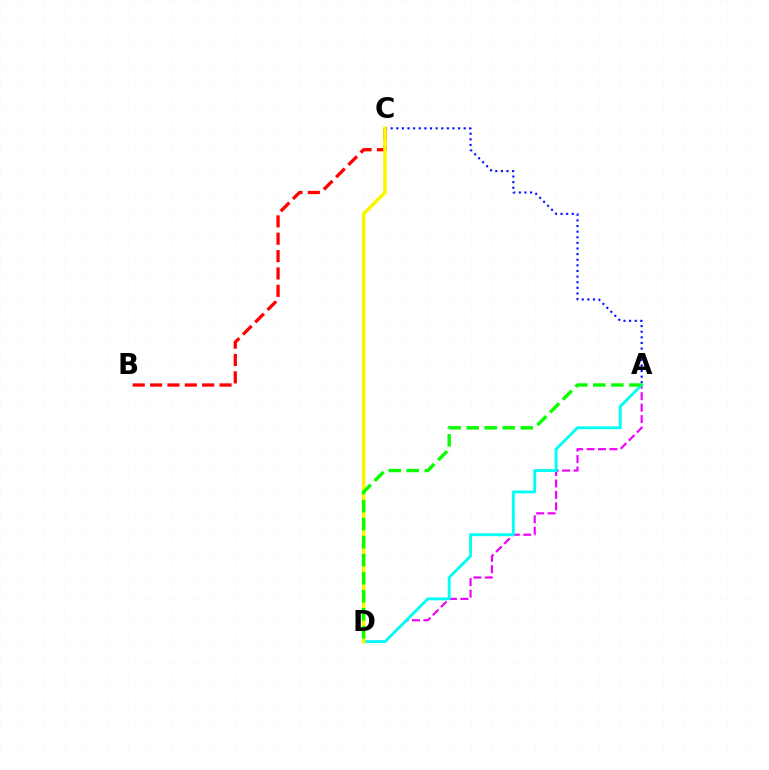{('B', 'C'): [{'color': '#ff0000', 'line_style': 'dashed', 'thickness': 2.36}], ('A', 'C'): [{'color': '#0010ff', 'line_style': 'dotted', 'thickness': 1.53}], ('A', 'D'): [{'color': '#ee00ff', 'line_style': 'dashed', 'thickness': 1.56}, {'color': '#00fff6', 'line_style': 'solid', 'thickness': 2.07}, {'color': '#08ff00', 'line_style': 'dashed', 'thickness': 2.45}], ('C', 'D'): [{'color': '#fcf500', 'line_style': 'solid', 'thickness': 2.53}]}